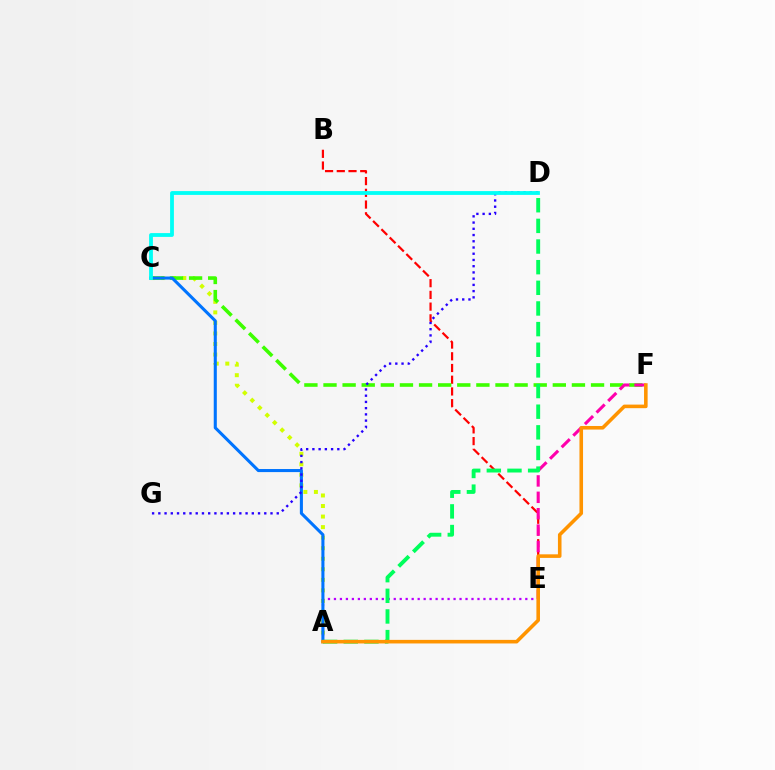{('A', 'C'): [{'color': '#d1ff00', 'line_style': 'dotted', 'thickness': 2.86}, {'color': '#0074ff', 'line_style': 'solid', 'thickness': 2.21}], ('B', 'E'): [{'color': '#ff0000', 'line_style': 'dashed', 'thickness': 1.59}], ('C', 'F'): [{'color': '#3dff00', 'line_style': 'dashed', 'thickness': 2.6}], ('E', 'F'): [{'color': '#ff00ac', 'line_style': 'dashed', 'thickness': 2.23}], ('A', 'E'): [{'color': '#b900ff', 'line_style': 'dotted', 'thickness': 1.62}], ('D', 'G'): [{'color': '#2500ff', 'line_style': 'dotted', 'thickness': 1.69}], ('C', 'D'): [{'color': '#00fff6', 'line_style': 'solid', 'thickness': 2.73}], ('A', 'D'): [{'color': '#00ff5c', 'line_style': 'dashed', 'thickness': 2.8}], ('A', 'F'): [{'color': '#ff9400', 'line_style': 'solid', 'thickness': 2.58}]}